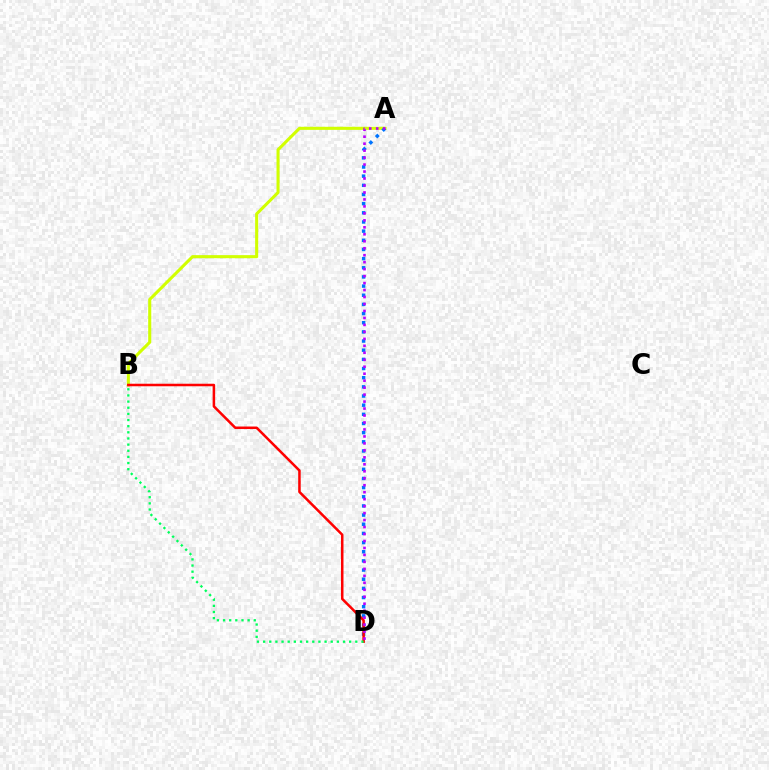{('A', 'B'): [{'color': '#d1ff00', 'line_style': 'solid', 'thickness': 2.21}], ('A', 'D'): [{'color': '#0074ff', 'line_style': 'dotted', 'thickness': 2.49}, {'color': '#b900ff', 'line_style': 'dotted', 'thickness': 1.89}], ('B', 'D'): [{'color': '#ff0000', 'line_style': 'solid', 'thickness': 1.82}, {'color': '#00ff5c', 'line_style': 'dotted', 'thickness': 1.67}]}